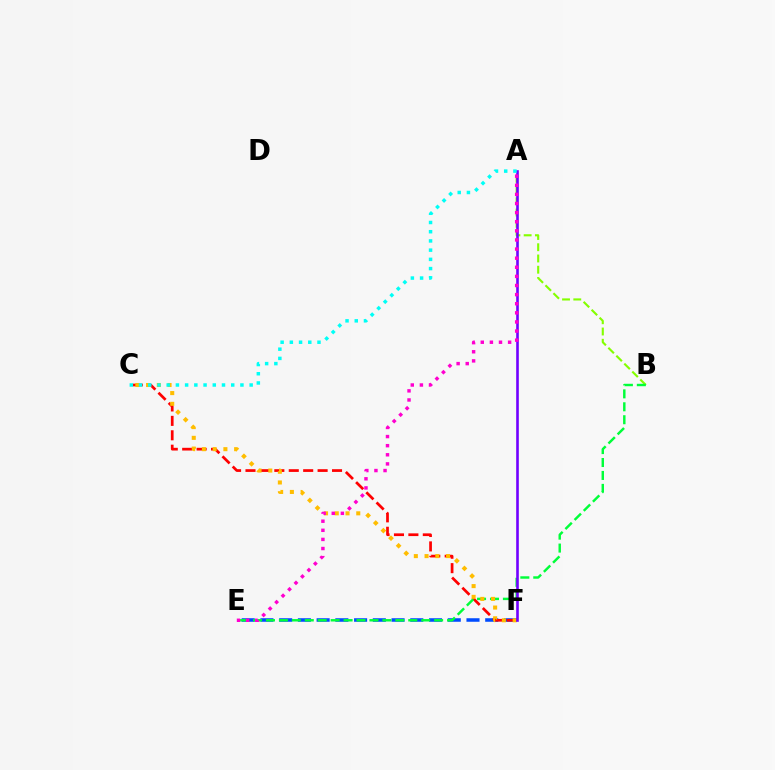{('E', 'F'): [{'color': '#004bff', 'line_style': 'dashed', 'thickness': 2.54}], ('A', 'B'): [{'color': '#84ff00', 'line_style': 'dashed', 'thickness': 1.53}], ('C', 'F'): [{'color': '#ff0000', 'line_style': 'dashed', 'thickness': 1.96}, {'color': '#ffbd00', 'line_style': 'dotted', 'thickness': 2.92}], ('B', 'E'): [{'color': '#00ff39', 'line_style': 'dashed', 'thickness': 1.76}], ('A', 'F'): [{'color': '#7200ff', 'line_style': 'solid', 'thickness': 1.88}], ('A', 'E'): [{'color': '#ff00cf', 'line_style': 'dotted', 'thickness': 2.48}], ('A', 'C'): [{'color': '#00fff6', 'line_style': 'dotted', 'thickness': 2.5}]}